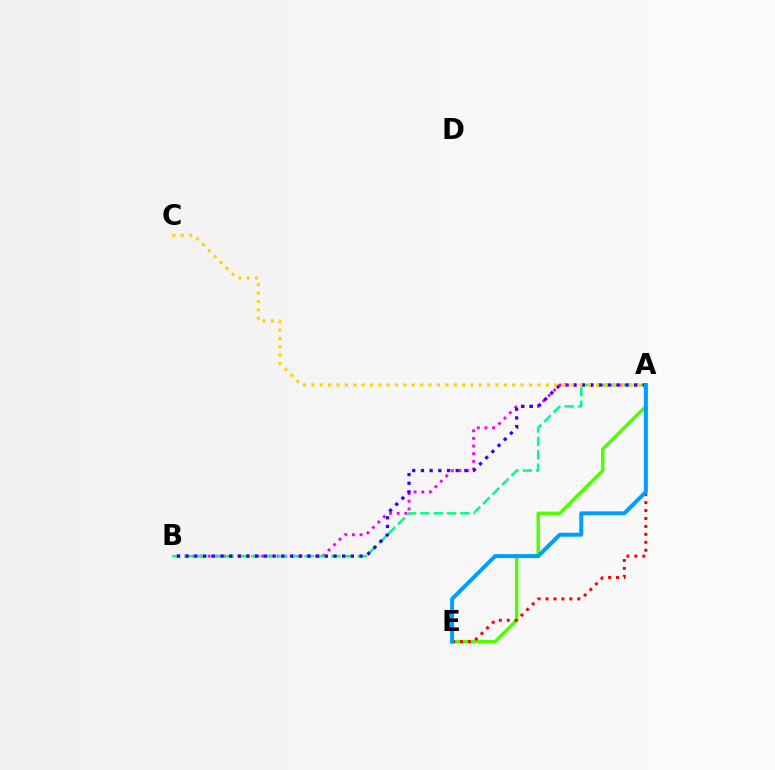{('A', 'B'): [{'color': '#ff00ed', 'line_style': 'dotted', 'thickness': 2.08}, {'color': '#00ff86', 'line_style': 'dashed', 'thickness': 1.81}, {'color': '#3700ff', 'line_style': 'dotted', 'thickness': 2.36}], ('A', 'E'): [{'color': '#4fff00', 'line_style': 'solid', 'thickness': 2.48}, {'color': '#ff0000', 'line_style': 'dotted', 'thickness': 2.16}, {'color': '#009eff', 'line_style': 'solid', 'thickness': 2.86}], ('A', 'C'): [{'color': '#ffd500', 'line_style': 'dotted', 'thickness': 2.27}]}